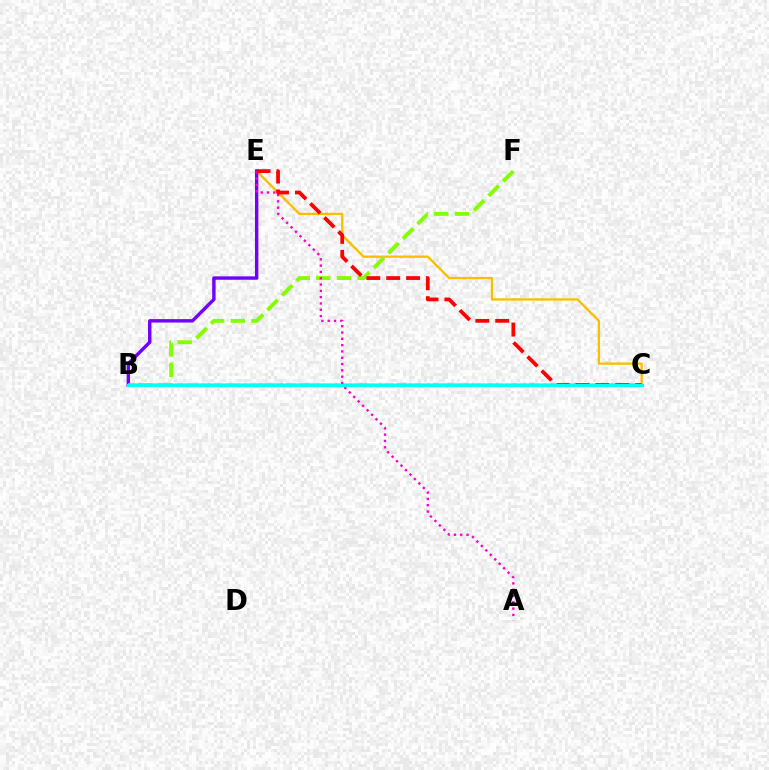{('B', 'C'): [{'color': '#004bff', 'line_style': 'solid', 'thickness': 1.76}, {'color': '#00ff39', 'line_style': 'dotted', 'thickness': 1.66}, {'color': '#00fff6', 'line_style': 'solid', 'thickness': 2.31}], ('C', 'E'): [{'color': '#ffbd00', 'line_style': 'solid', 'thickness': 1.66}, {'color': '#ff0000', 'line_style': 'dashed', 'thickness': 2.7}], ('B', 'E'): [{'color': '#7200ff', 'line_style': 'solid', 'thickness': 2.45}], ('B', 'F'): [{'color': '#84ff00', 'line_style': 'dashed', 'thickness': 2.8}], ('A', 'E'): [{'color': '#ff00cf', 'line_style': 'dotted', 'thickness': 1.71}]}